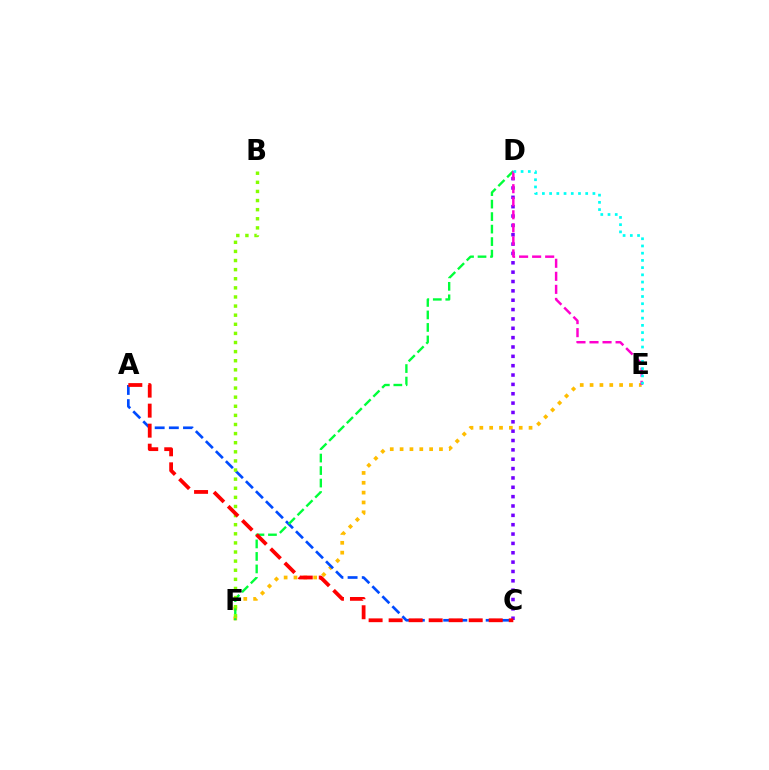{('E', 'F'): [{'color': '#ffbd00', 'line_style': 'dotted', 'thickness': 2.67}], ('A', 'C'): [{'color': '#004bff', 'line_style': 'dashed', 'thickness': 1.92}, {'color': '#ff0000', 'line_style': 'dashed', 'thickness': 2.72}], ('C', 'D'): [{'color': '#7200ff', 'line_style': 'dotted', 'thickness': 2.54}], ('D', 'F'): [{'color': '#00ff39', 'line_style': 'dashed', 'thickness': 1.7}], ('B', 'F'): [{'color': '#84ff00', 'line_style': 'dotted', 'thickness': 2.47}], ('D', 'E'): [{'color': '#ff00cf', 'line_style': 'dashed', 'thickness': 1.77}, {'color': '#00fff6', 'line_style': 'dotted', 'thickness': 1.96}]}